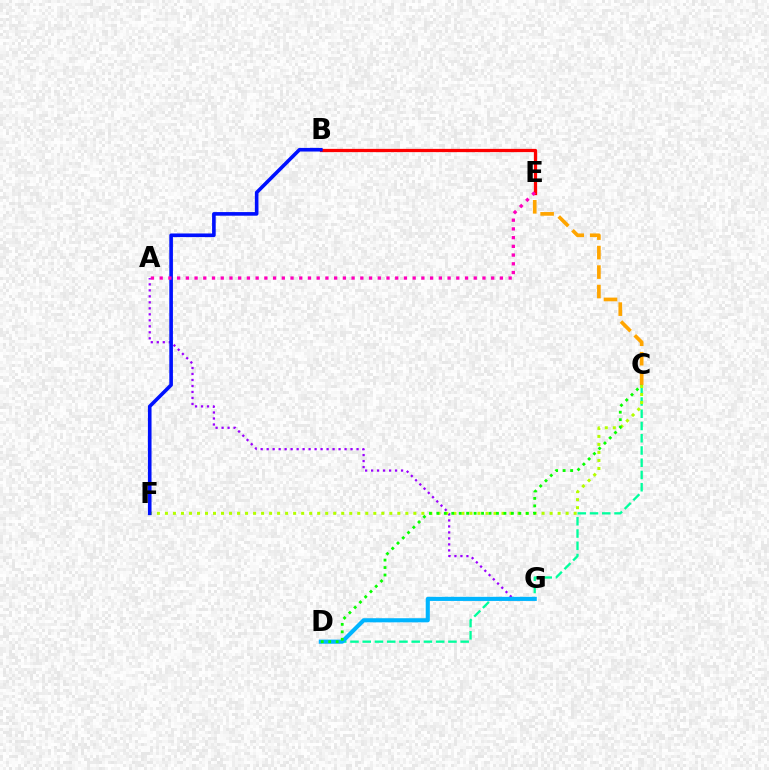{('C', 'D'): [{'color': '#00ff9d', 'line_style': 'dashed', 'thickness': 1.66}, {'color': '#08ff00', 'line_style': 'dotted', 'thickness': 2.03}], ('C', 'F'): [{'color': '#b3ff00', 'line_style': 'dotted', 'thickness': 2.18}], ('C', 'E'): [{'color': '#ffa500', 'line_style': 'dashed', 'thickness': 2.65}], ('A', 'G'): [{'color': '#9b00ff', 'line_style': 'dotted', 'thickness': 1.63}], ('B', 'E'): [{'color': '#ff0000', 'line_style': 'solid', 'thickness': 2.34}], ('D', 'G'): [{'color': '#00b5ff', 'line_style': 'solid', 'thickness': 2.96}], ('B', 'F'): [{'color': '#0010ff', 'line_style': 'solid', 'thickness': 2.61}], ('A', 'E'): [{'color': '#ff00bd', 'line_style': 'dotted', 'thickness': 2.37}]}